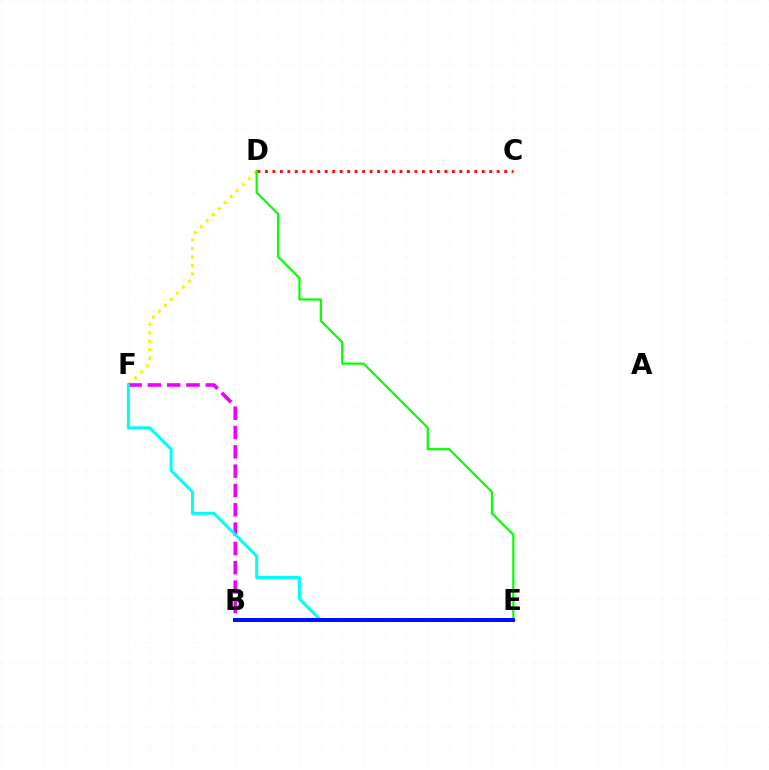{('C', 'D'): [{'color': '#ff0000', 'line_style': 'dotted', 'thickness': 2.03}], ('D', 'F'): [{'color': '#fcf500', 'line_style': 'dotted', 'thickness': 2.31}], ('B', 'F'): [{'color': '#ee00ff', 'line_style': 'dashed', 'thickness': 2.62}], ('D', 'E'): [{'color': '#08ff00', 'line_style': 'solid', 'thickness': 1.6}], ('E', 'F'): [{'color': '#00fff6', 'line_style': 'solid', 'thickness': 2.15}], ('B', 'E'): [{'color': '#0010ff', 'line_style': 'solid', 'thickness': 2.89}]}